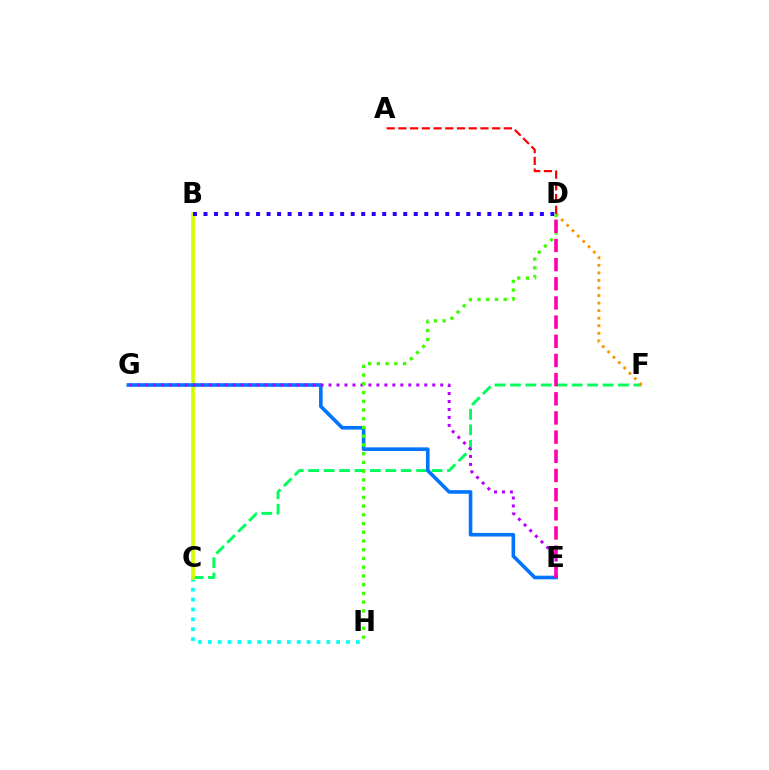{('C', 'H'): [{'color': '#00fff6', 'line_style': 'dotted', 'thickness': 2.68}], ('C', 'F'): [{'color': '#00ff5c', 'line_style': 'dashed', 'thickness': 2.1}], ('D', 'F'): [{'color': '#ff9400', 'line_style': 'dotted', 'thickness': 2.05}], ('B', 'C'): [{'color': '#d1ff00', 'line_style': 'solid', 'thickness': 2.67}], ('E', 'G'): [{'color': '#0074ff', 'line_style': 'solid', 'thickness': 2.59}, {'color': '#b900ff', 'line_style': 'dotted', 'thickness': 2.17}], ('B', 'D'): [{'color': '#2500ff', 'line_style': 'dotted', 'thickness': 2.86}], ('D', 'H'): [{'color': '#3dff00', 'line_style': 'dotted', 'thickness': 2.37}], ('A', 'D'): [{'color': '#ff0000', 'line_style': 'dashed', 'thickness': 1.59}], ('D', 'E'): [{'color': '#ff00ac', 'line_style': 'dashed', 'thickness': 2.6}]}